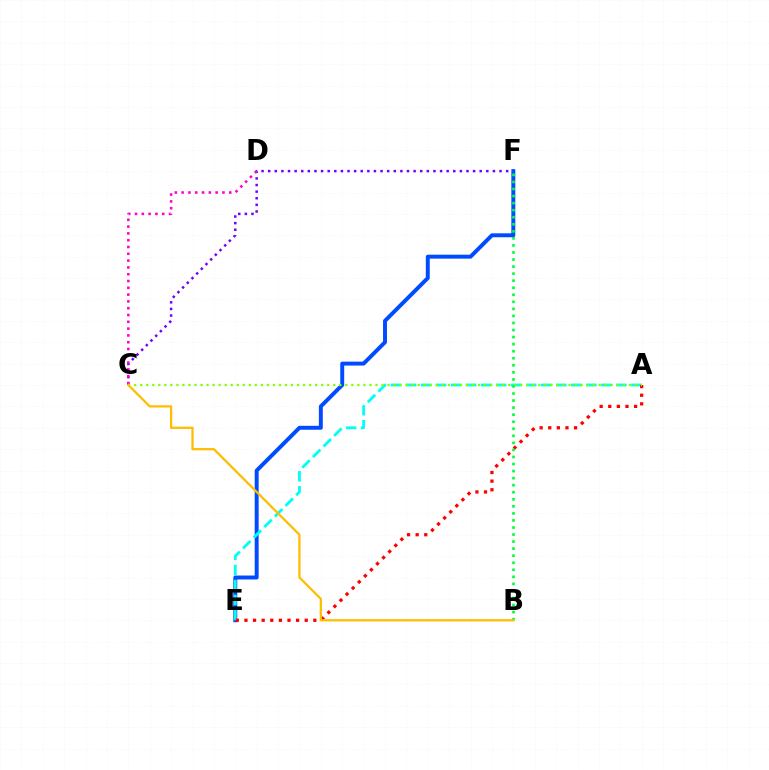{('C', 'F'): [{'color': '#7200ff', 'line_style': 'dotted', 'thickness': 1.8}], ('E', 'F'): [{'color': '#004bff', 'line_style': 'solid', 'thickness': 2.84}], ('C', 'D'): [{'color': '#ff00cf', 'line_style': 'dotted', 'thickness': 1.85}], ('A', 'E'): [{'color': '#00fff6', 'line_style': 'dashed', 'thickness': 2.04}, {'color': '#ff0000', 'line_style': 'dotted', 'thickness': 2.34}], ('A', 'C'): [{'color': '#84ff00', 'line_style': 'dotted', 'thickness': 1.64}], ('B', 'F'): [{'color': '#00ff39', 'line_style': 'dotted', 'thickness': 1.92}], ('B', 'C'): [{'color': '#ffbd00', 'line_style': 'solid', 'thickness': 1.62}]}